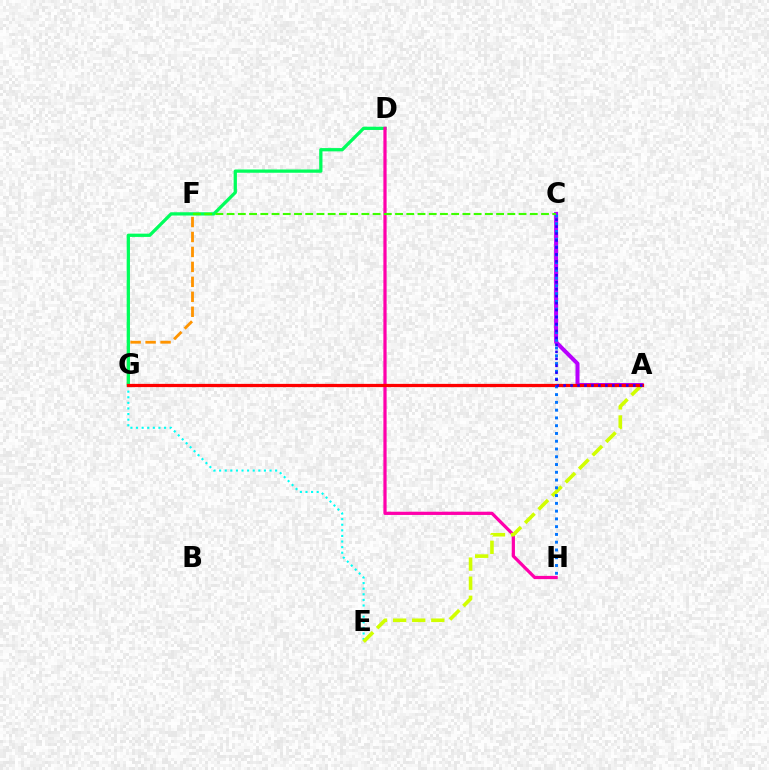{('F', 'G'): [{'color': '#ff9400', 'line_style': 'dashed', 'thickness': 2.03}], ('D', 'G'): [{'color': '#00ff5c', 'line_style': 'solid', 'thickness': 2.35}], ('E', 'G'): [{'color': '#00fff6', 'line_style': 'dotted', 'thickness': 1.52}], ('A', 'C'): [{'color': '#b900ff', 'line_style': 'solid', 'thickness': 2.89}, {'color': '#2500ff', 'line_style': 'dotted', 'thickness': 1.89}], ('D', 'H'): [{'color': '#ff00ac', 'line_style': 'solid', 'thickness': 2.33}], ('A', 'E'): [{'color': '#d1ff00', 'line_style': 'dashed', 'thickness': 2.59}], ('A', 'G'): [{'color': '#ff0000', 'line_style': 'solid', 'thickness': 2.34}], ('C', 'H'): [{'color': '#0074ff', 'line_style': 'dotted', 'thickness': 2.11}], ('C', 'F'): [{'color': '#3dff00', 'line_style': 'dashed', 'thickness': 1.53}]}